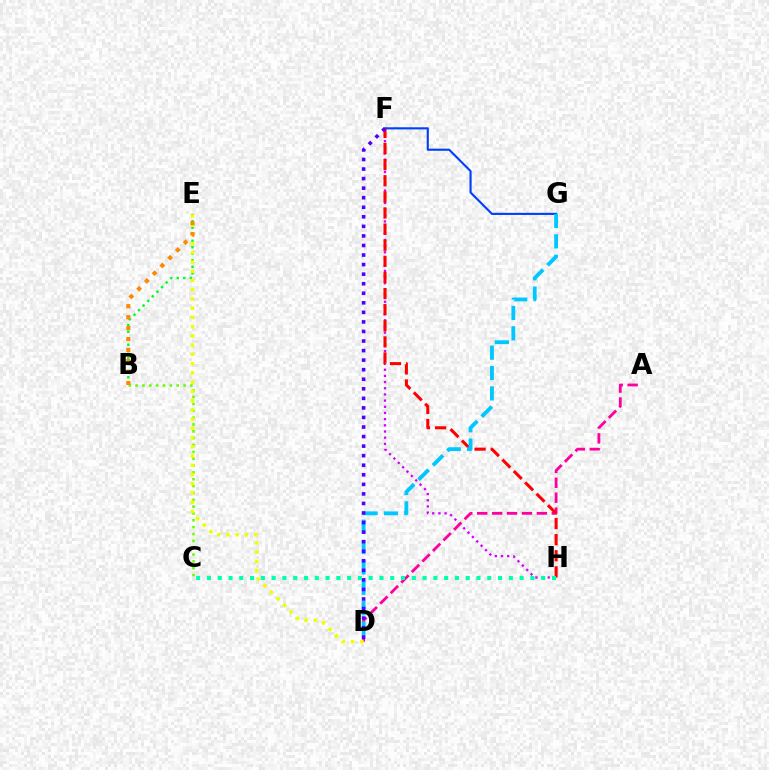{('F', 'H'): [{'color': '#d600ff', 'line_style': 'dotted', 'thickness': 1.68}, {'color': '#ff0000', 'line_style': 'dashed', 'thickness': 2.19}], ('B', 'E'): [{'color': '#00ff27', 'line_style': 'dotted', 'thickness': 1.77}, {'color': '#ff8800', 'line_style': 'dotted', 'thickness': 2.98}], ('A', 'D'): [{'color': '#ff00a0', 'line_style': 'dashed', 'thickness': 2.03}], ('F', 'G'): [{'color': '#003fff', 'line_style': 'solid', 'thickness': 1.53}], ('D', 'G'): [{'color': '#00c7ff', 'line_style': 'dashed', 'thickness': 2.77}], ('B', 'C'): [{'color': '#66ff00', 'line_style': 'dotted', 'thickness': 1.86}], ('D', 'E'): [{'color': '#eeff00', 'line_style': 'dotted', 'thickness': 2.51}], ('D', 'F'): [{'color': '#4f00ff', 'line_style': 'dotted', 'thickness': 2.6}], ('C', 'H'): [{'color': '#00ffaf', 'line_style': 'dotted', 'thickness': 2.93}]}